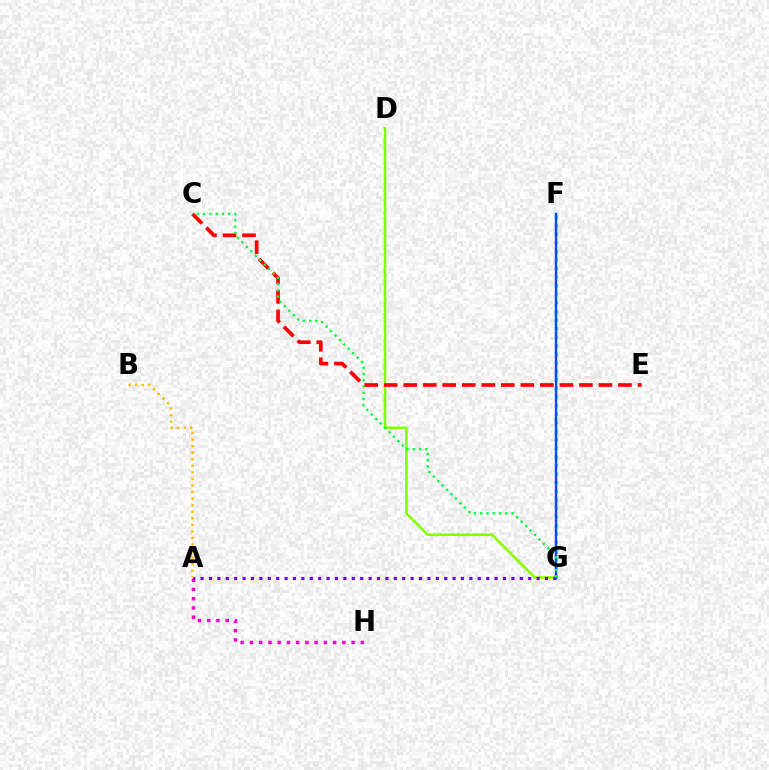{('F', 'G'): [{'color': '#00fff6', 'line_style': 'dotted', 'thickness': 2.33}, {'color': '#004bff', 'line_style': 'solid', 'thickness': 1.75}], ('A', 'H'): [{'color': '#ff00cf', 'line_style': 'dotted', 'thickness': 2.51}], ('D', 'G'): [{'color': '#84ff00', 'line_style': 'solid', 'thickness': 1.85}], ('C', 'E'): [{'color': '#ff0000', 'line_style': 'dashed', 'thickness': 2.65}], ('A', 'B'): [{'color': '#ffbd00', 'line_style': 'dotted', 'thickness': 1.78}], ('A', 'G'): [{'color': '#7200ff', 'line_style': 'dotted', 'thickness': 2.28}], ('C', 'G'): [{'color': '#00ff39', 'line_style': 'dotted', 'thickness': 1.7}]}